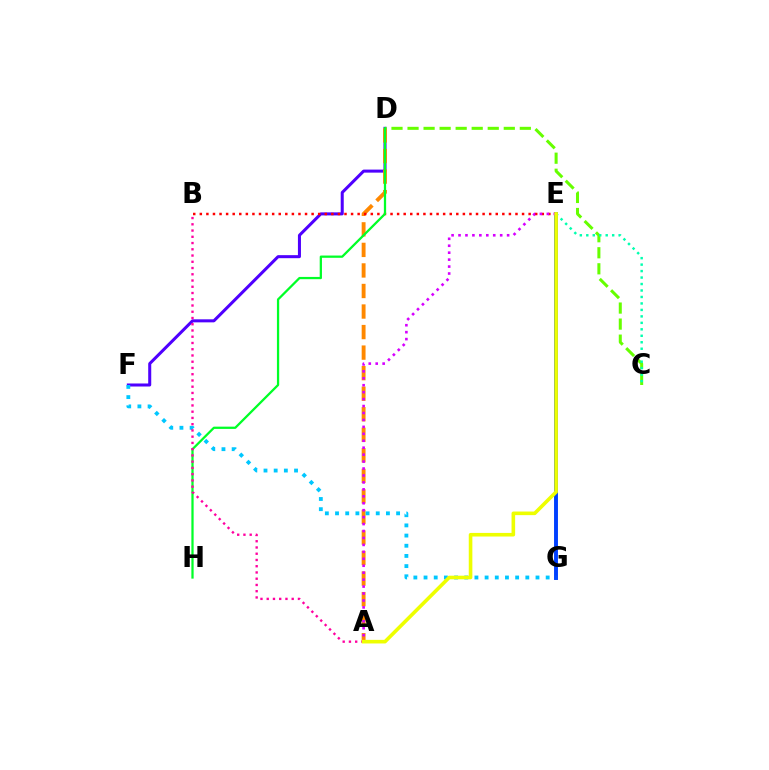{('D', 'F'): [{'color': '#4f00ff', 'line_style': 'solid', 'thickness': 2.18}], ('A', 'D'): [{'color': '#ff8800', 'line_style': 'dashed', 'thickness': 2.79}], ('E', 'G'): [{'color': '#003fff', 'line_style': 'solid', 'thickness': 2.81}], ('B', 'E'): [{'color': '#ff0000', 'line_style': 'dotted', 'thickness': 1.79}], ('C', 'D'): [{'color': '#66ff00', 'line_style': 'dashed', 'thickness': 2.18}], ('D', 'H'): [{'color': '#00ff27', 'line_style': 'solid', 'thickness': 1.63}], ('A', 'E'): [{'color': '#d600ff', 'line_style': 'dotted', 'thickness': 1.89}, {'color': '#eeff00', 'line_style': 'solid', 'thickness': 2.59}], ('F', 'G'): [{'color': '#00c7ff', 'line_style': 'dotted', 'thickness': 2.77}], ('A', 'B'): [{'color': '#ff00a0', 'line_style': 'dotted', 'thickness': 1.7}], ('C', 'E'): [{'color': '#00ffaf', 'line_style': 'dotted', 'thickness': 1.76}]}